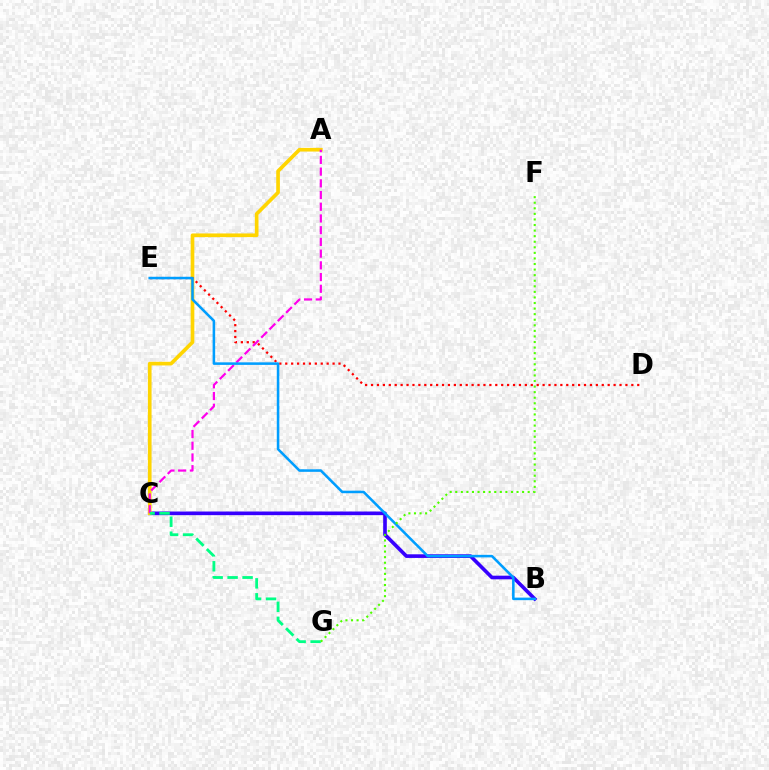{('B', 'C'): [{'color': '#3700ff', 'line_style': 'solid', 'thickness': 2.62}], ('A', 'C'): [{'color': '#ffd500', 'line_style': 'solid', 'thickness': 2.64}, {'color': '#ff00ed', 'line_style': 'dashed', 'thickness': 1.59}], ('D', 'E'): [{'color': '#ff0000', 'line_style': 'dotted', 'thickness': 1.61}], ('B', 'E'): [{'color': '#009eff', 'line_style': 'solid', 'thickness': 1.84}], ('C', 'G'): [{'color': '#00ff86', 'line_style': 'dashed', 'thickness': 2.03}], ('F', 'G'): [{'color': '#4fff00', 'line_style': 'dotted', 'thickness': 1.51}]}